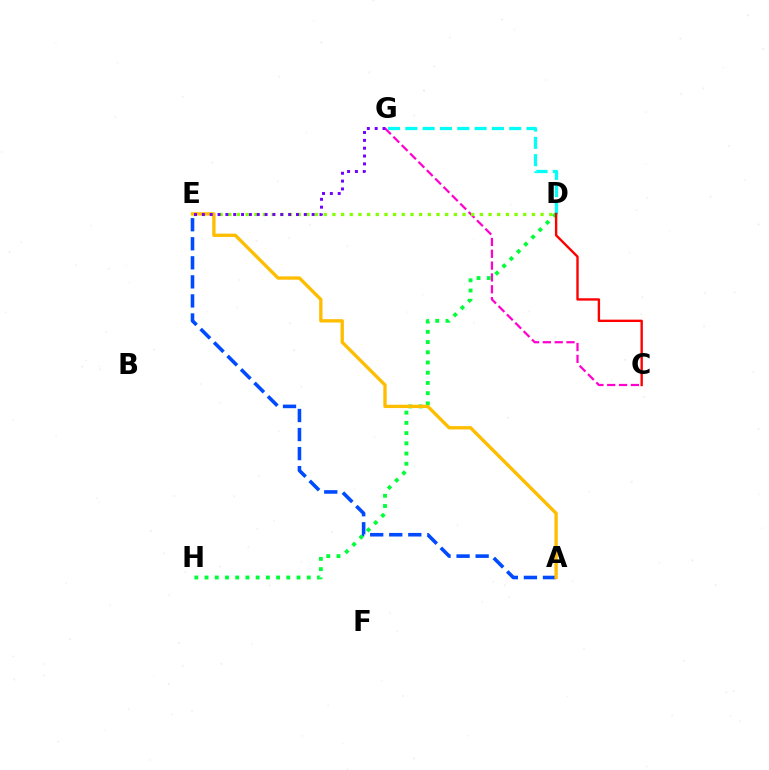{('C', 'G'): [{'color': '#ff00cf', 'line_style': 'dashed', 'thickness': 1.61}], ('D', 'G'): [{'color': '#00fff6', 'line_style': 'dashed', 'thickness': 2.35}], ('A', 'E'): [{'color': '#004bff', 'line_style': 'dashed', 'thickness': 2.59}, {'color': '#ffbd00', 'line_style': 'solid', 'thickness': 2.4}], ('D', 'H'): [{'color': '#00ff39', 'line_style': 'dotted', 'thickness': 2.78}], ('D', 'E'): [{'color': '#84ff00', 'line_style': 'dotted', 'thickness': 2.36}], ('C', 'D'): [{'color': '#ff0000', 'line_style': 'solid', 'thickness': 1.71}], ('E', 'G'): [{'color': '#7200ff', 'line_style': 'dotted', 'thickness': 2.13}]}